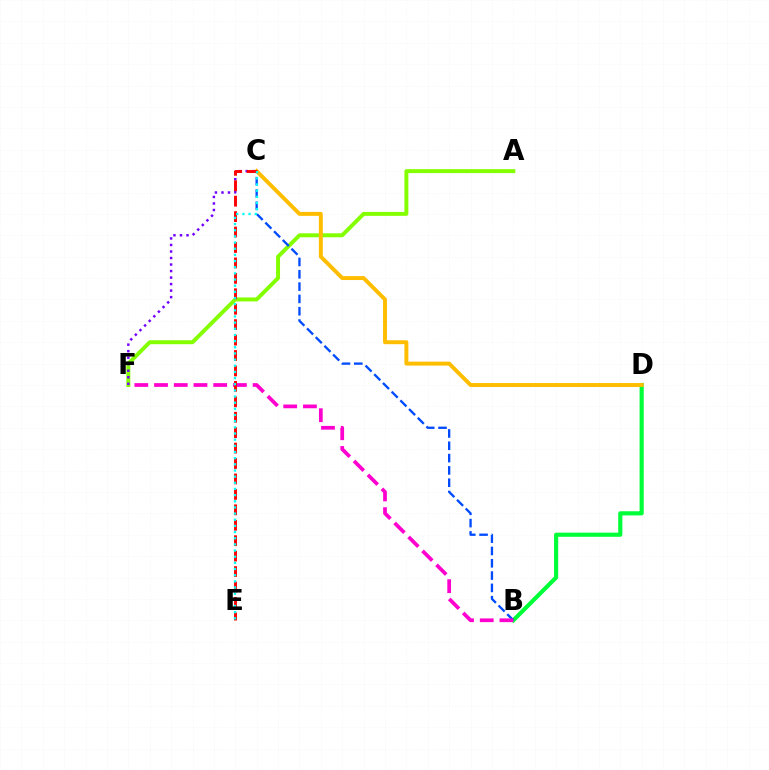{('B', 'D'): [{'color': '#00ff39', 'line_style': 'solid', 'thickness': 2.99}], ('A', 'F'): [{'color': '#84ff00', 'line_style': 'solid', 'thickness': 2.84}], ('C', 'D'): [{'color': '#ffbd00', 'line_style': 'solid', 'thickness': 2.84}], ('C', 'F'): [{'color': '#7200ff', 'line_style': 'dotted', 'thickness': 1.77}], ('B', 'C'): [{'color': '#004bff', 'line_style': 'dashed', 'thickness': 1.67}], ('B', 'F'): [{'color': '#ff00cf', 'line_style': 'dashed', 'thickness': 2.68}], ('C', 'E'): [{'color': '#ff0000', 'line_style': 'dashed', 'thickness': 2.1}, {'color': '#00fff6', 'line_style': 'dotted', 'thickness': 1.67}]}